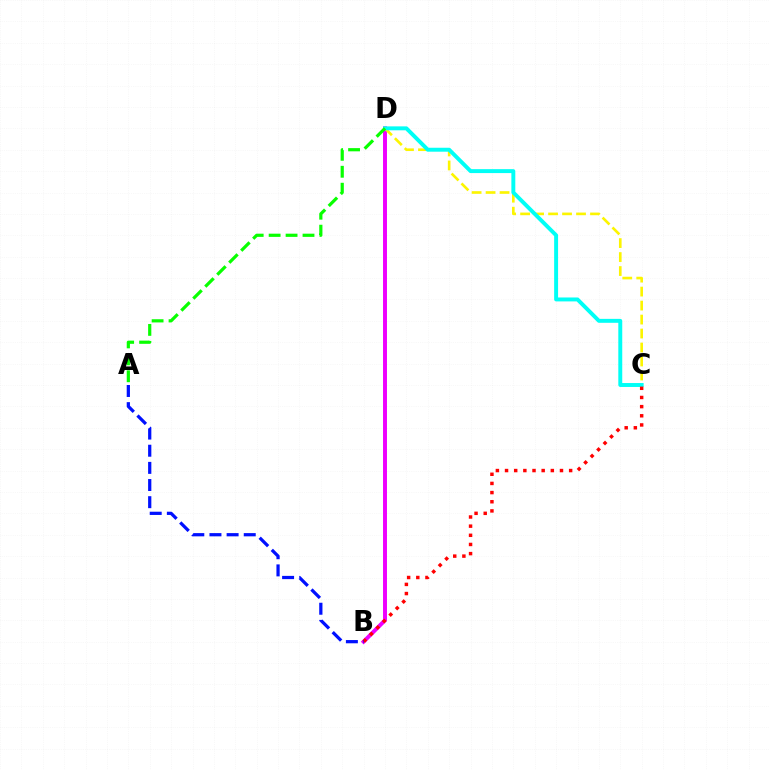{('B', 'D'): [{'color': '#ee00ff', 'line_style': 'solid', 'thickness': 2.85}], ('C', 'D'): [{'color': '#fcf500', 'line_style': 'dashed', 'thickness': 1.9}, {'color': '#00fff6', 'line_style': 'solid', 'thickness': 2.83}], ('A', 'D'): [{'color': '#08ff00', 'line_style': 'dashed', 'thickness': 2.3}], ('B', 'C'): [{'color': '#ff0000', 'line_style': 'dotted', 'thickness': 2.49}], ('A', 'B'): [{'color': '#0010ff', 'line_style': 'dashed', 'thickness': 2.33}]}